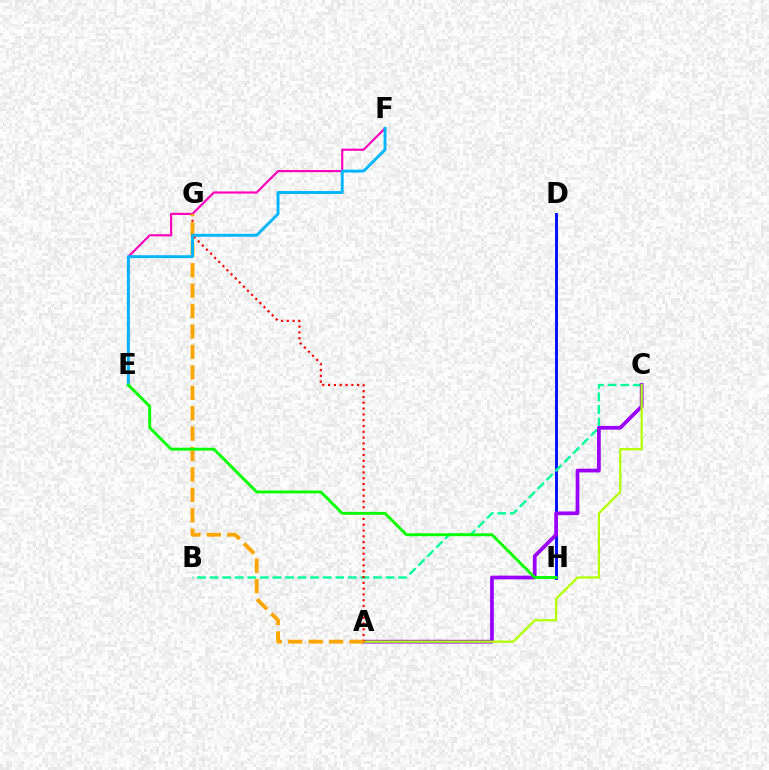{('E', 'F'): [{'color': '#ff00bd', 'line_style': 'solid', 'thickness': 1.55}, {'color': '#00b5ff', 'line_style': 'solid', 'thickness': 2.08}], ('D', 'H'): [{'color': '#0010ff', 'line_style': 'solid', 'thickness': 2.1}], ('B', 'C'): [{'color': '#00ff9d', 'line_style': 'dashed', 'thickness': 1.71}], ('A', 'C'): [{'color': '#9b00ff', 'line_style': 'solid', 'thickness': 2.69}, {'color': '#b3ff00', 'line_style': 'solid', 'thickness': 1.61}], ('A', 'G'): [{'color': '#ff0000', 'line_style': 'dotted', 'thickness': 1.58}, {'color': '#ffa500', 'line_style': 'dashed', 'thickness': 2.77}], ('E', 'H'): [{'color': '#08ff00', 'line_style': 'solid', 'thickness': 2.08}]}